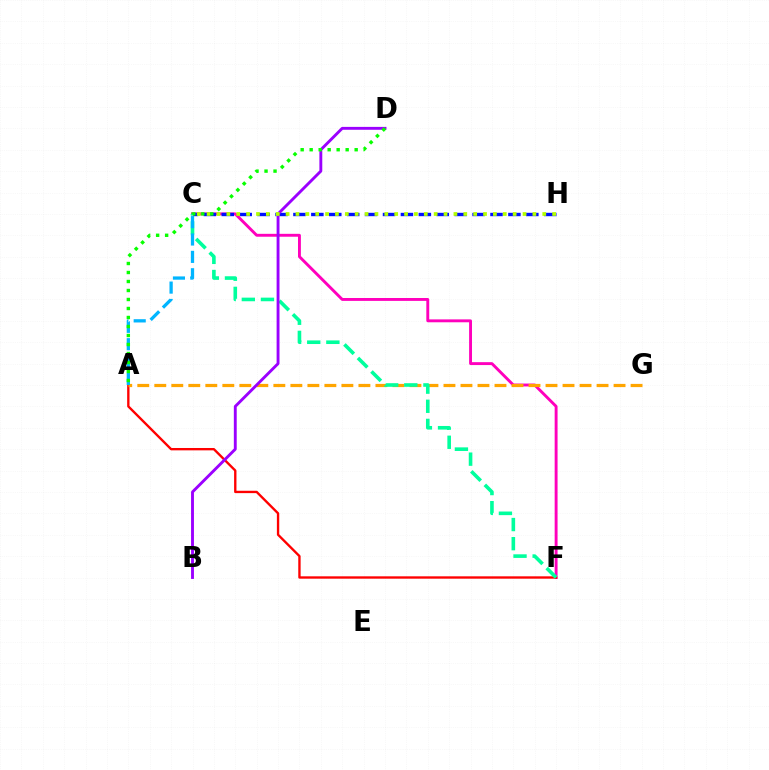{('C', 'F'): [{'color': '#ff00bd', 'line_style': 'solid', 'thickness': 2.09}, {'color': '#00ff9d', 'line_style': 'dashed', 'thickness': 2.6}], ('A', 'F'): [{'color': '#ff0000', 'line_style': 'solid', 'thickness': 1.7}], ('A', 'G'): [{'color': '#ffa500', 'line_style': 'dashed', 'thickness': 2.31}], ('A', 'C'): [{'color': '#00b5ff', 'line_style': 'dashed', 'thickness': 2.36}], ('C', 'H'): [{'color': '#0010ff', 'line_style': 'dashed', 'thickness': 2.43}, {'color': '#b3ff00', 'line_style': 'dotted', 'thickness': 2.68}], ('B', 'D'): [{'color': '#9b00ff', 'line_style': 'solid', 'thickness': 2.08}], ('A', 'D'): [{'color': '#08ff00', 'line_style': 'dotted', 'thickness': 2.44}]}